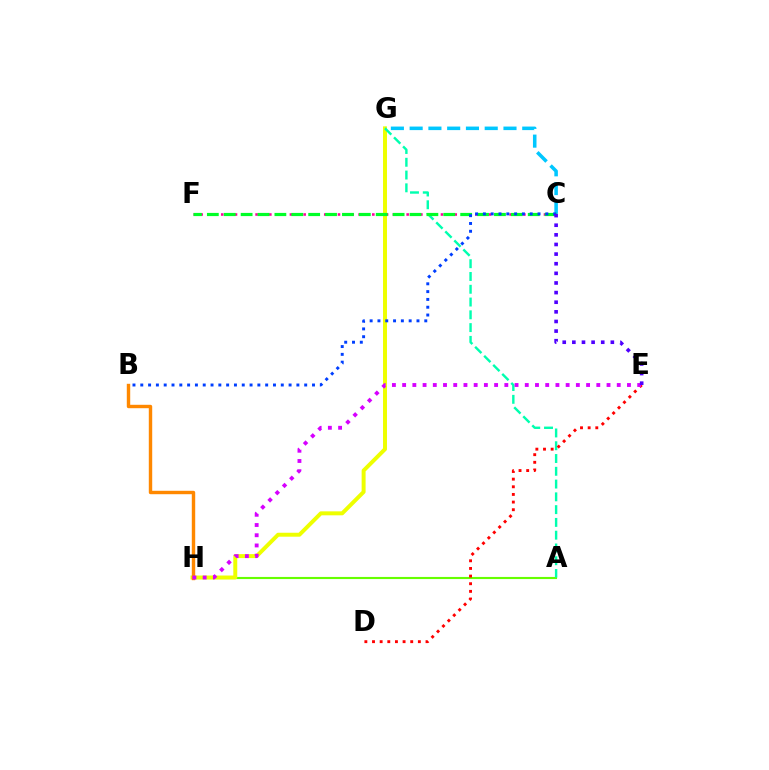{('A', 'H'): [{'color': '#66ff00', 'line_style': 'solid', 'thickness': 1.53}], ('G', 'H'): [{'color': '#eeff00', 'line_style': 'solid', 'thickness': 2.85}], ('C', 'F'): [{'color': '#ff00a0', 'line_style': 'dotted', 'thickness': 1.87}, {'color': '#00ff27', 'line_style': 'dashed', 'thickness': 2.29}], ('A', 'G'): [{'color': '#00ffaf', 'line_style': 'dashed', 'thickness': 1.74}], ('C', 'G'): [{'color': '#00c7ff', 'line_style': 'dashed', 'thickness': 2.55}], ('D', 'E'): [{'color': '#ff0000', 'line_style': 'dotted', 'thickness': 2.08}], ('B', 'H'): [{'color': '#ff8800', 'line_style': 'solid', 'thickness': 2.46}], ('E', 'H'): [{'color': '#d600ff', 'line_style': 'dotted', 'thickness': 2.78}], ('B', 'C'): [{'color': '#003fff', 'line_style': 'dotted', 'thickness': 2.12}], ('C', 'E'): [{'color': '#4f00ff', 'line_style': 'dotted', 'thickness': 2.61}]}